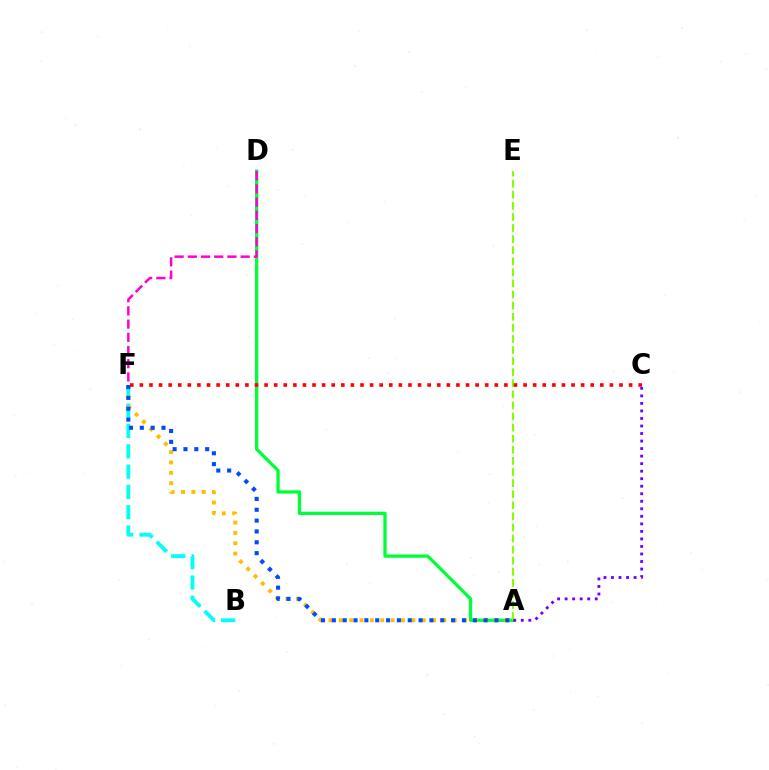{('A', 'D'): [{'color': '#00ff39', 'line_style': 'solid', 'thickness': 2.38}], ('B', 'F'): [{'color': '#00fff6', 'line_style': 'dashed', 'thickness': 2.76}], ('A', 'F'): [{'color': '#ffbd00', 'line_style': 'dotted', 'thickness': 2.81}, {'color': '#004bff', 'line_style': 'dotted', 'thickness': 2.95}], ('A', 'E'): [{'color': '#84ff00', 'line_style': 'dashed', 'thickness': 1.51}], ('D', 'F'): [{'color': '#ff00cf', 'line_style': 'dashed', 'thickness': 1.79}], ('C', 'F'): [{'color': '#ff0000', 'line_style': 'dotted', 'thickness': 2.61}], ('A', 'C'): [{'color': '#7200ff', 'line_style': 'dotted', 'thickness': 2.05}]}